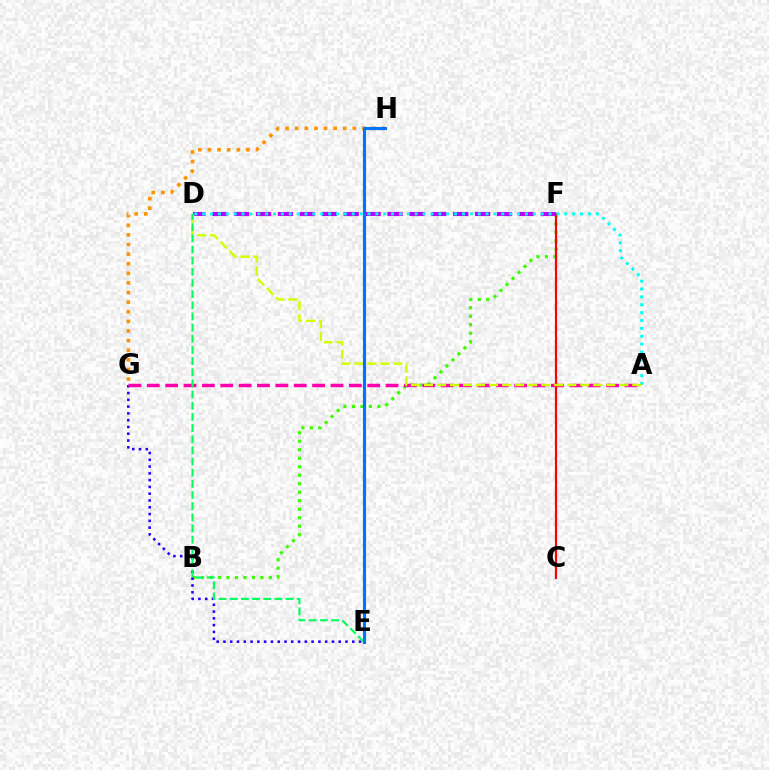{('B', 'F'): [{'color': '#3dff00', 'line_style': 'dotted', 'thickness': 2.31}], ('E', 'G'): [{'color': '#2500ff', 'line_style': 'dotted', 'thickness': 1.84}], ('A', 'G'): [{'color': '#ff00ac', 'line_style': 'dashed', 'thickness': 2.5}], ('D', 'F'): [{'color': '#b900ff', 'line_style': 'dashed', 'thickness': 2.98}], ('C', 'F'): [{'color': '#ff0000', 'line_style': 'solid', 'thickness': 1.58}], ('A', 'D'): [{'color': '#00fff6', 'line_style': 'dotted', 'thickness': 2.14}, {'color': '#d1ff00', 'line_style': 'dashed', 'thickness': 1.77}], ('D', 'E'): [{'color': '#00ff5c', 'line_style': 'dashed', 'thickness': 1.52}], ('G', 'H'): [{'color': '#ff9400', 'line_style': 'dotted', 'thickness': 2.61}], ('E', 'H'): [{'color': '#0074ff', 'line_style': 'solid', 'thickness': 2.26}]}